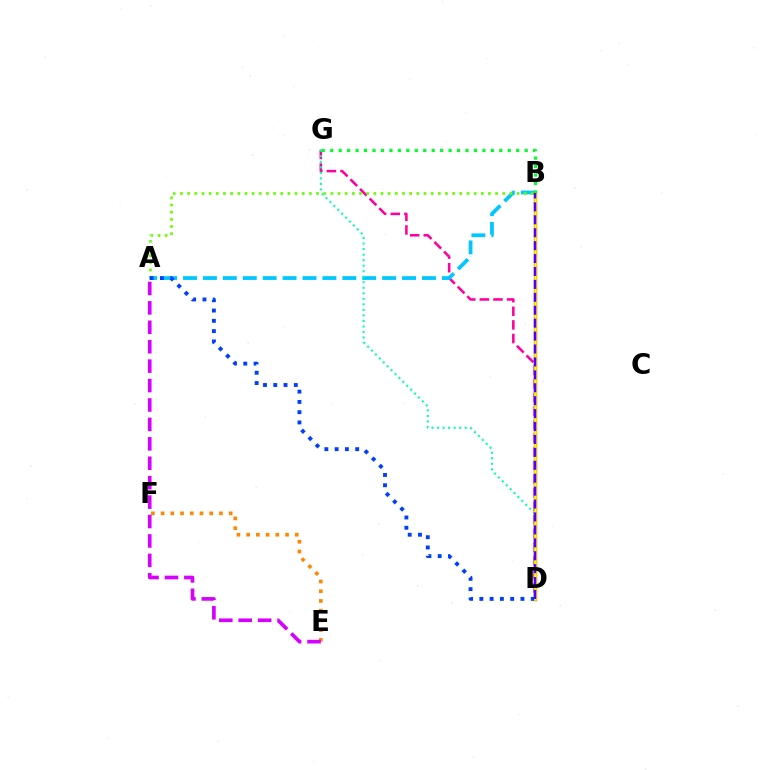{('D', 'G'): [{'color': '#ff00a0', 'line_style': 'dashed', 'thickness': 1.85}, {'color': '#00ffaf', 'line_style': 'dotted', 'thickness': 1.5}], ('A', 'B'): [{'color': '#00c7ff', 'line_style': 'dashed', 'thickness': 2.71}, {'color': '#66ff00', 'line_style': 'dotted', 'thickness': 1.95}], ('B', 'D'): [{'color': '#ff0000', 'line_style': 'solid', 'thickness': 2.38}, {'color': '#eeff00', 'line_style': 'solid', 'thickness': 1.94}, {'color': '#4f00ff', 'line_style': 'dashed', 'thickness': 1.76}], ('A', 'D'): [{'color': '#003fff', 'line_style': 'dotted', 'thickness': 2.79}], ('E', 'F'): [{'color': '#ff8800', 'line_style': 'dotted', 'thickness': 2.64}], ('B', 'G'): [{'color': '#00ff27', 'line_style': 'dotted', 'thickness': 2.3}], ('A', 'E'): [{'color': '#d600ff', 'line_style': 'dashed', 'thickness': 2.64}]}